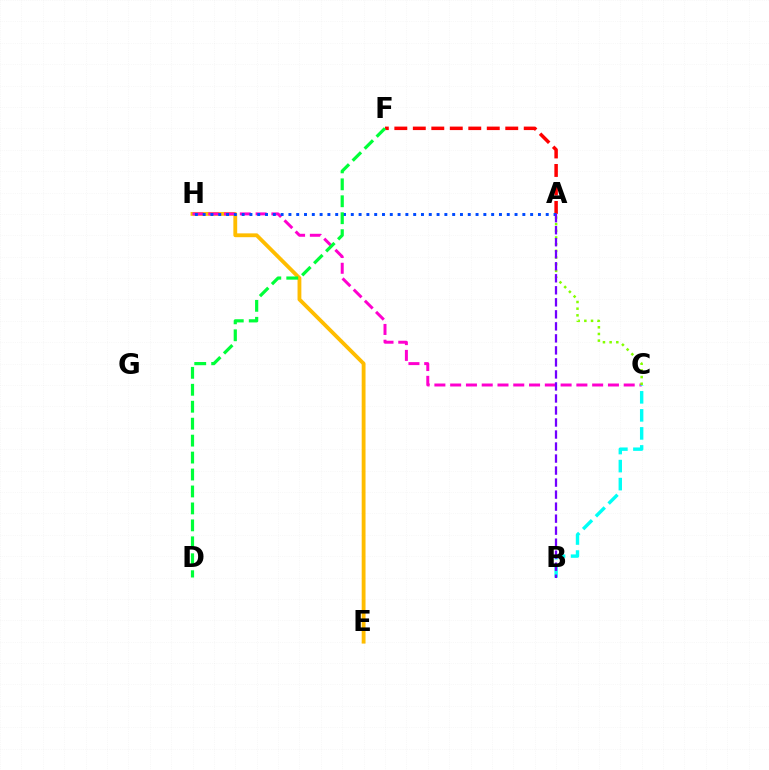{('E', 'H'): [{'color': '#ffbd00', 'line_style': 'solid', 'thickness': 2.76}], ('A', 'F'): [{'color': '#ff0000', 'line_style': 'dashed', 'thickness': 2.51}], ('C', 'H'): [{'color': '#ff00cf', 'line_style': 'dashed', 'thickness': 2.14}], ('B', 'C'): [{'color': '#00fff6', 'line_style': 'dashed', 'thickness': 2.45}], ('A', 'C'): [{'color': '#84ff00', 'line_style': 'dotted', 'thickness': 1.81}], ('A', 'H'): [{'color': '#004bff', 'line_style': 'dotted', 'thickness': 2.12}], ('A', 'B'): [{'color': '#7200ff', 'line_style': 'dashed', 'thickness': 1.63}], ('D', 'F'): [{'color': '#00ff39', 'line_style': 'dashed', 'thickness': 2.3}]}